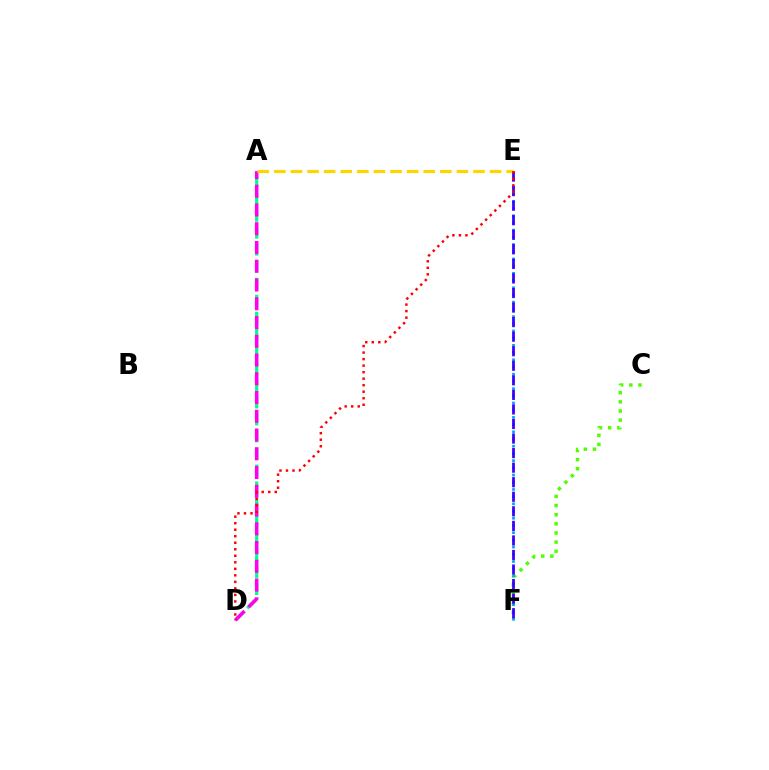{('A', 'D'): [{'color': '#00ff86', 'line_style': 'dashed', 'thickness': 2.31}, {'color': '#ff00ed', 'line_style': 'dashed', 'thickness': 2.55}], ('C', 'F'): [{'color': '#4fff00', 'line_style': 'dotted', 'thickness': 2.48}], ('E', 'F'): [{'color': '#009eff', 'line_style': 'dotted', 'thickness': 1.96}, {'color': '#3700ff', 'line_style': 'dashed', 'thickness': 1.98}], ('A', 'E'): [{'color': '#ffd500', 'line_style': 'dashed', 'thickness': 2.25}], ('D', 'E'): [{'color': '#ff0000', 'line_style': 'dotted', 'thickness': 1.77}]}